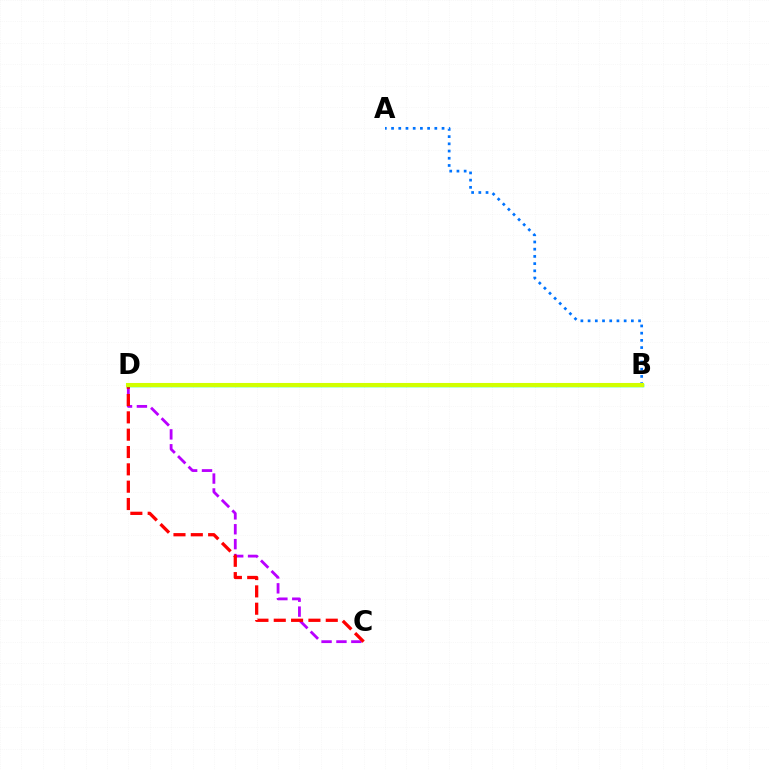{('C', 'D'): [{'color': '#b900ff', 'line_style': 'dashed', 'thickness': 2.02}, {'color': '#ff0000', 'line_style': 'dashed', 'thickness': 2.35}], ('A', 'B'): [{'color': '#0074ff', 'line_style': 'dotted', 'thickness': 1.96}], ('B', 'D'): [{'color': '#00ff5c', 'line_style': 'solid', 'thickness': 2.52}, {'color': '#d1ff00', 'line_style': 'solid', 'thickness': 2.92}]}